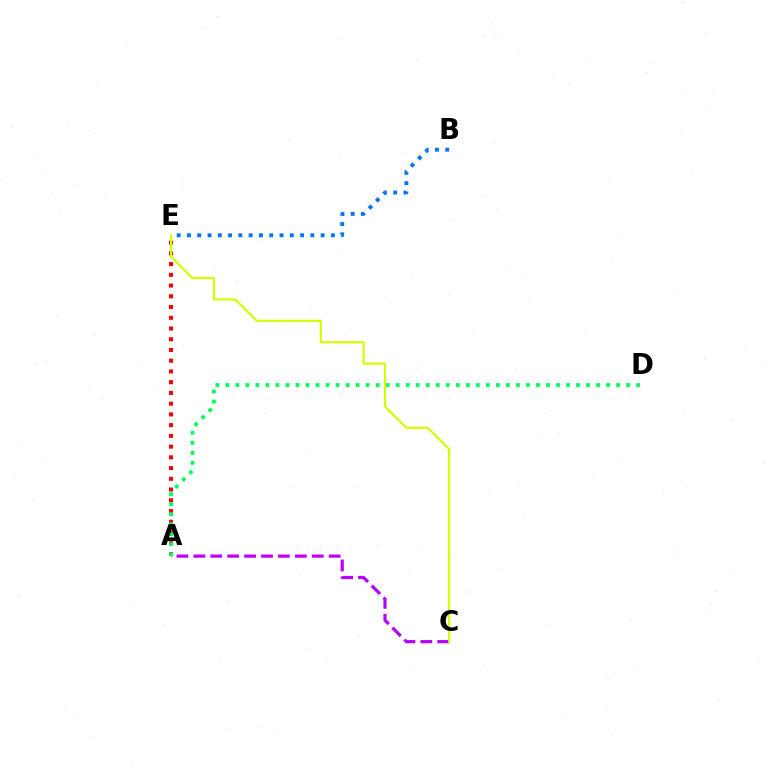{('B', 'E'): [{'color': '#0074ff', 'line_style': 'dotted', 'thickness': 2.79}], ('A', 'C'): [{'color': '#b900ff', 'line_style': 'dashed', 'thickness': 2.3}], ('A', 'E'): [{'color': '#ff0000', 'line_style': 'dotted', 'thickness': 2.92}], ('A', 'D'): [{'color': '#00ff5c', 'line_style': 'dotted', 'thickness': 2.72}], ('C', 'E'): [{'color': '#d1ff00', 'line_style': 'solid', 'thickness': 1.57}]}